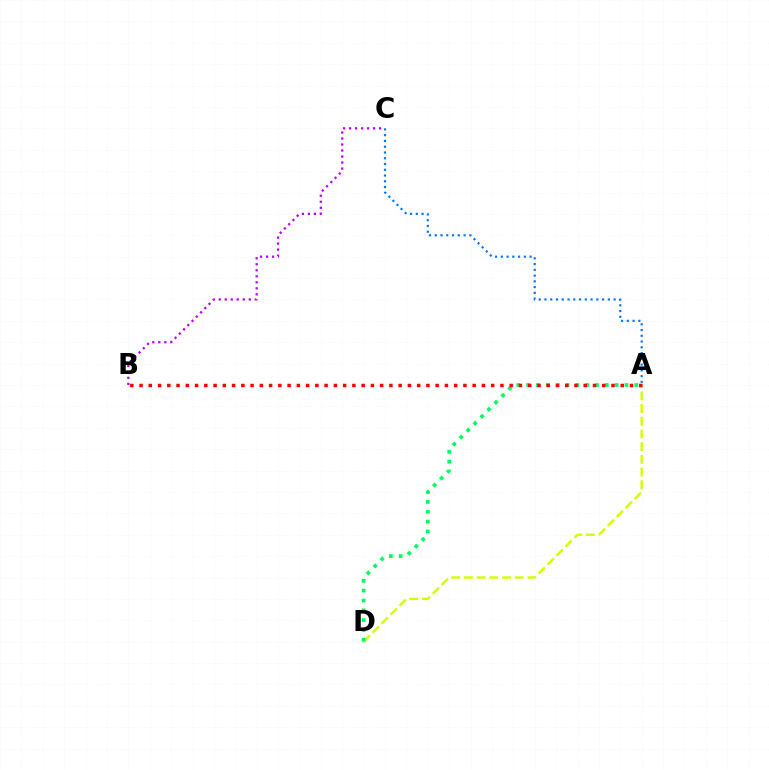{('A', 'D'): [{'color': '#d1ff00', 'line_style': 'dashed', 'thickness': 1.72}, {'color': '#00ff5c', 'line_style': 'dotted', 'thickness': 2.67}], ('A', 'B'): [{'color': '#ff0000', 'line_style': 'dotted', 'thickness': 2.51}], ('A', 'C'): [{'color': '#0074ff', 'line_style': 'dotted', 'thickness': 1.57}], ('B', 'C'): [{'color': '#b900ff', 'line_style': 'dotted', 'thickness': 1.63}]}